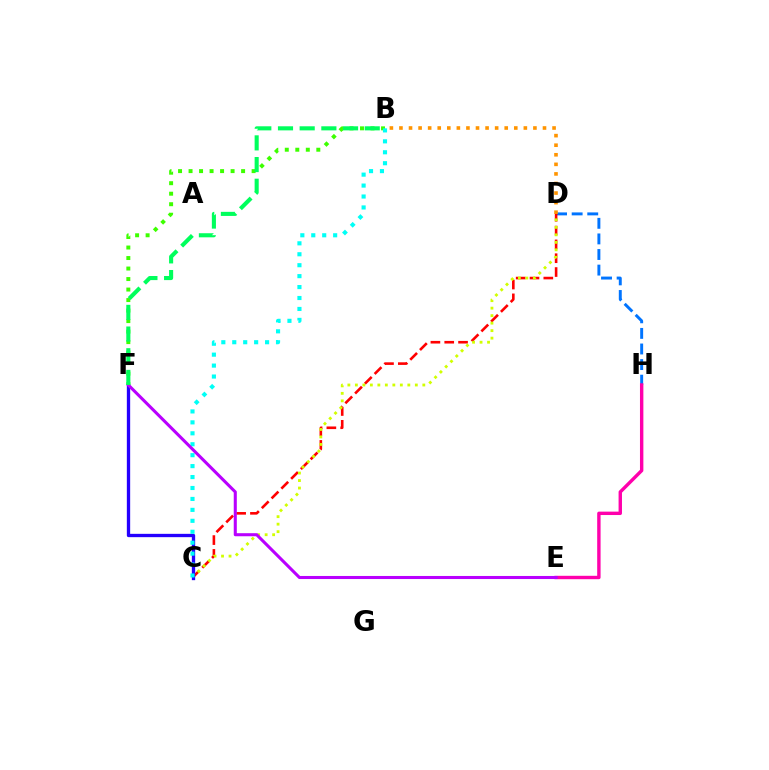{('D', 'H'): [{'color': '#0074ff', 'line_style': 'dashed', 'thickness': 2.12}], ('B', 'F'): [{'color': '#3dff00', 'line_style': 'dotted', 'thickness': 2.86}, {'color': '#00ff5c', 'line_style': 'dashed', 'thickness': 2.95}], ('C', 'D'): [{'color': '#ff0000', 'line_style': 'dashed', 'thickness': 1.88}, {'color': '#d1ff00', 'line_style': 'dotted', 'thickness': 2.04}], ('B', 'D'): [{'color': '#ff9400', 'line_style': 'dotted', 'thickness': 2.6}], ('C', 'F'): [{'color': '#2500ff', 'line_style': 'solid', 'thickness': 2.39}], ('E', 'H'): [{'color': '#ff00ac', 'line_style': 'solid', 'thickness': 2.45}], ('B', 'C'): [{'color': '#00fff6', 'line_style': 'dotted', 'thickness': 2.97}], ('E', 'F'): [{'color': '#b900ff', 'line_style': 'solid', 'thickness': 2.21}]}